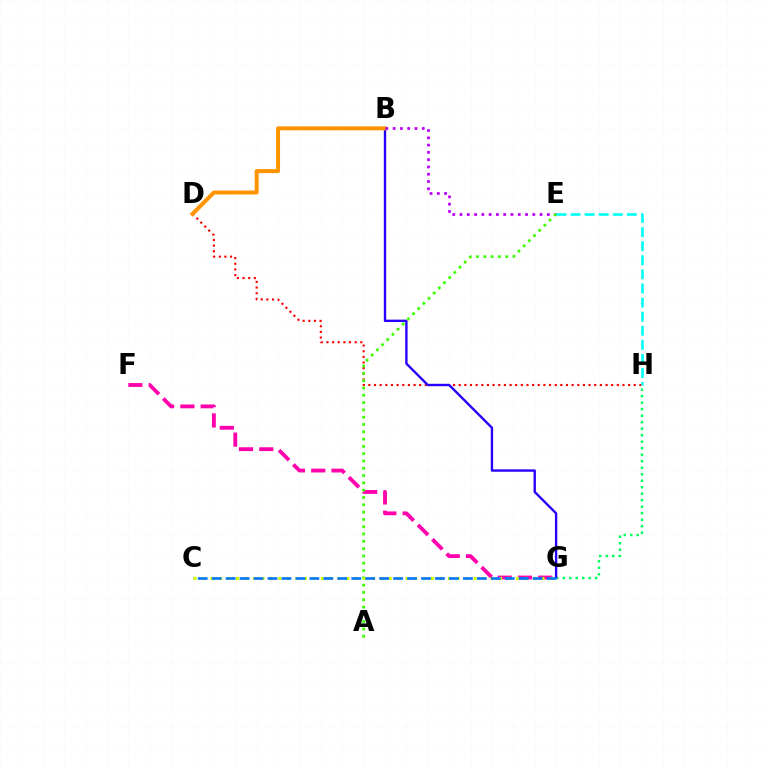{('G', 'H'): [{'color': '#00ff5c', 'line_style': 'dotted', 'thickness': 1.77}], ('D', 'H'): [{'color': '#ff0000', 'line_style': 'dotted', 'thickness': 1.53}], ('B', 'G'): [{'color': '#2500ff', 'line_style': 'solid', 'thickness': 1.71}], ('F', 'G'): [{'color': '#ff00ac', 'line_style': 'dashed', 'thickness': 2.75}], ('B', 'D'): [{'color': '#ff9400', 'line_style': 'solid', 'thickness': 2.87}], ('B', 'E'): [{'color': '#b900ff', 'line_style': 'dotted', 'thickness': 1.98}], ('A', 'E'): [{'color': '#3dff00', 'line_style': 'dotted', 'thickness': 1.98}], ('C', 'G'): [{'color': '#d1ff00', 'line_style': 'dotted', 'thickness': 2.3}, {'color': '#0074ff', 'line_style': 'dashed', 'thickness': 1.9}], ('E', 'H'): [{'color': '#00fff6', 'line_style': 'dashed', 'thickness': 1.91}]}